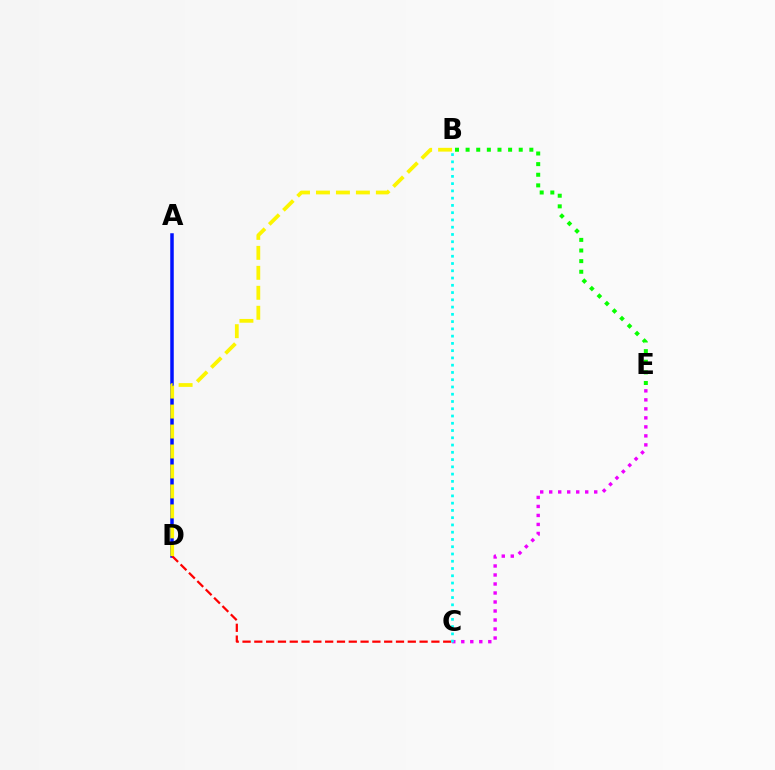{('B', 'E'): [{'color': '#08ff00', 'line_style': 'dotted', 'thickness': 2.89}], ('C', 'E'): [{'color': '#ee00ff', 'line_style': 'dotted', 'thickness': 2.45}], ('A', 'D'): [{'color': '#0010ff', 'line_style': 'solid', 'thickness': 2.52}], ('C', 'D'): [{'color': '#ff0000', 'line_style': 'dashed', 'thickness': 1.6}], ('B', 'C'): [{'color': '#00fff6', 'line_style': 'dotted', 'thickness': 1.97}], ('B', 'D'): [{'color': '#fcf500', 'line_style': 'dashed', 'thickness': 2.71}]}